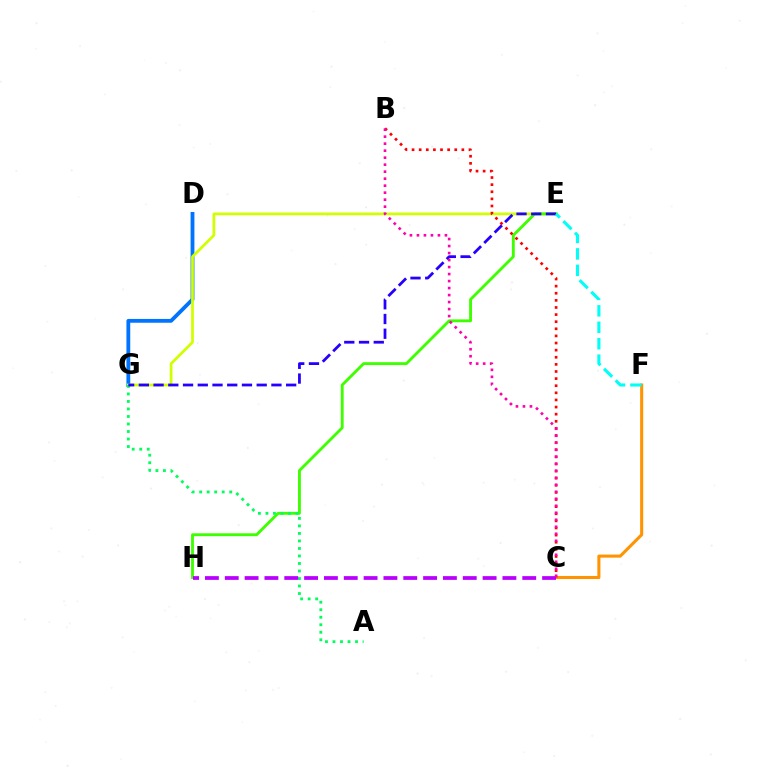{('D', 'G'): [{'color': '#0074ff', 'line_style': 'solid', 'thickness': 2.74}], ('E', 'G'): [{'color': '#d1ff00', 'line_style': 'solid', 'thickness': 1.98}, {'color': '#2500ff', 'line_style': 'dashed', 'thickness': 2.0}], ('E', 'H'): [{'color': '#3dff00', 'line_style': 'solid', 'thickness': 2.06}], ('A', 'G'): [{'color': '#00ff5c', 'line_style': 'dotted', 'thickness': 2.04}], ('C', 'F'): [{'color': '#ff9400', 'line_style': 'solid', 'thickness': 2.21}], ('B', 'C'): [{'color': '#ff0000', 'line_style': 'dotted', 'thickness': 1.93}, {'color': '#ff00ac', 'line_style': 'dotted', 'thickness': 1.9}], ('C', 'H'): [{'color': '#b900ff', 'line_style': 'dashed', 'thickness': 2.69}], ('E', 'F'): [{'color': '#00fff6', 'line_style': 'dashed', 'thickness': 2.23}]}